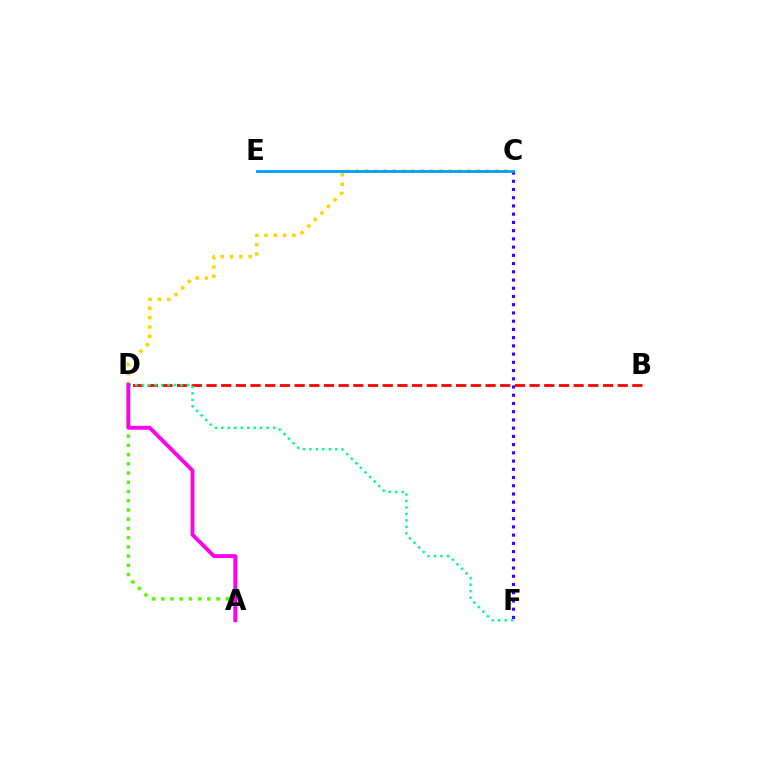{('B', 'D'): [{'color': '#ff0000', 'line_style': 'dashed', 'thickness': 1.99}], ('C', 'F'): [{'color': '#3700ff', 'line_style': 'dotted', 'thickness': 2.24}], ('C', 'D'): [{'color': '#ffd500', 'line_style': 'dotted', 'thickness': 2.53}], ('A', 'D'): [{'color': '#4fff00', 'line_style': 'dotted', 'thickness': 2.51}, {'color': '#ff00ed', 'line_style': 'solid', 'thickness': 2.79}], ('D', 'F'): [{'color': '#00ff86', 'line_style': 'dotted', 'thickness': 1.76}], ('C', 'E'): [{'color': '#009eff', 'line_style': 'solid', 'thickness': 2.03}]}